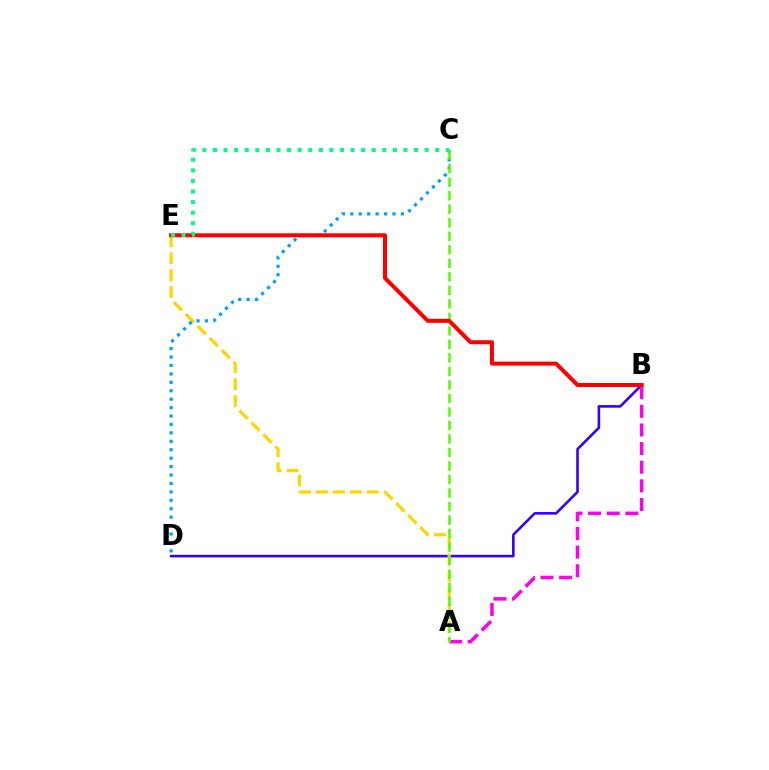{('B', 'D'): [{'color': '#3700ff', 'line_style': 'solid', 'thickness': 1.88}], ('A', 'B'): [{'color': '#ff00ed', 'line_style': 'dashed', 'thickness': 2.53}], ('A', 'E'): [{'color': '#ffd500', 'line_style': 'dashed', 'thickness': 2.3}], ('C', 'D'): [{'color': '#009eff', 'line_style': 'dotted', 'thickness': 2.29}], ('A', 'C'): [{'color': '#4fff00', 'line_style': 'dashed', 'thickness': 1.84}], ('B', 'E'): [{'color': '#ff0000', 'line_style': 'solid', 'thickness': 2.89}], ('C', 'E'): [{'color': '#00ff86', 'line_style': 'dotted', 'thickness': 2.88}]}